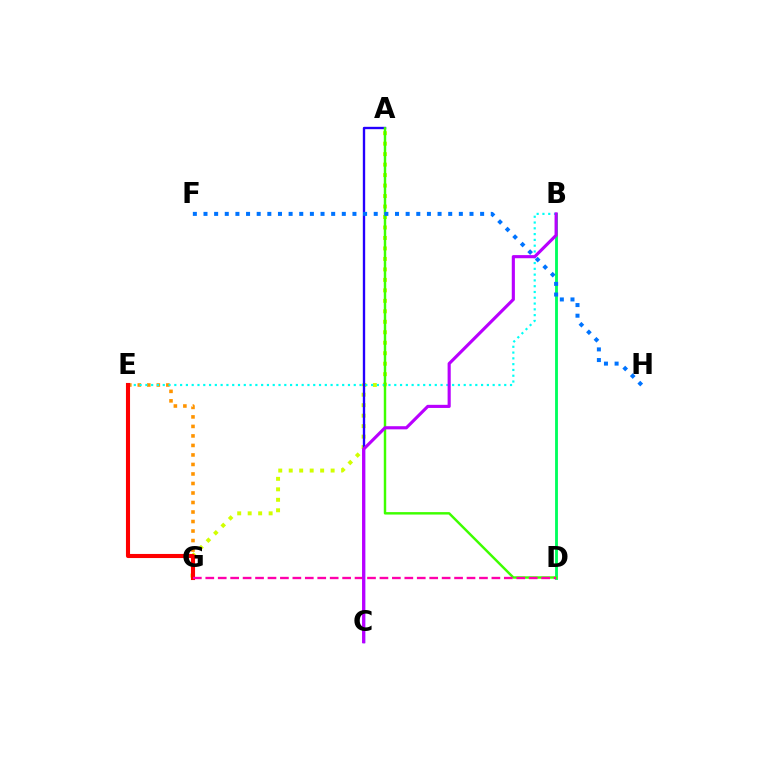{('E', 'G'): [{'color': '#ff9400', 'line_style': 'dotted', 'thickness': 2.58}, {'color': '#ff0000', 'line_style': 'solid', 'thickness': 2.95}], ('A', 'G'): [{'color': '#d1ff00', 'line_style': 'dotted', 'thickness': 2.85}], ('B', 'E'): [{'color': '#00fff6', 'line_style': 'dotted', 'thickness': 1.57}], ('A', 'C'): [{'color': '#2500ff', 'line_style': 'solid', 'thickness': 1.7}], ('B', 'D'): [{'color': '#00ff5c', 'line_style': 'solid', 'thickness': 2.05}], ('A', 'D'): [{'color': '#3dff00', 'line_style': 'solid', 'thickness': 1.76}], ('D', 'G'): [{'color': '#ff00ac', 'line_style': 'dashed', 'thickness': 1.69}], ('F', 'H'): [{'color': '#0074ff', 'line_style': 'dotted', 'thickness': 2.89}], ('B', 'C'): [{'color': '#b900ff', 'line_style': 'solid', 'thickness': 2.25}]}